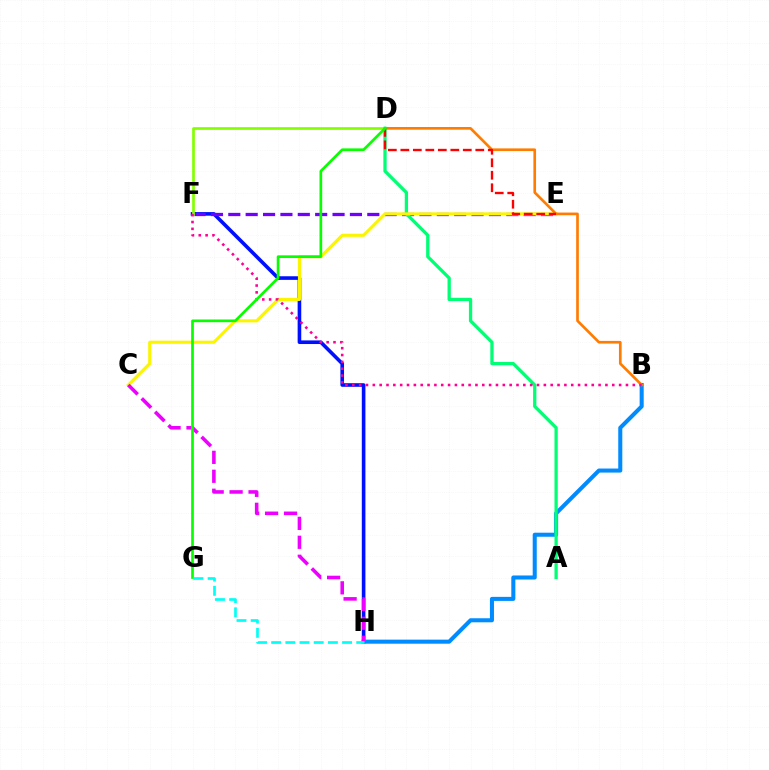{('F', 'H'): [{'color': '#0010ff', 'line_style': 'solid', 'thickness': 2.6}], ('E', 'F'): [{'color': '#7200ff', 'line_style': 'dashed', 'thickness': 2.36}], ('B', 'H'): [{'color': '#008cff', 'line_style': 'solid', 'thickness': 2.92}], ('A', 'D'): [{'color': '#00ff74', 'line_style': 'solid', 'thickness': 2.36}], ('D', 'F'): [{'color': '#84ff00', 'line_style': 'solid', 'thickness': 1.93}], ('C', 'E'): [{'color': '#fcf500', 'line_style': 'solid', 'thickness': 2.22}], ('B', 'D'): [{'color': '#ff7c00', 'line_style': 'solid', 'thickness': 1.92}], ('B', 'F'): [{'color': '#ff0094', 'line_style': 'dotted', 'thickness': 1.86}], ('C', 'H'): [{'color': '#ee00ff', 'line_style': 'dashed', 'thickness': 2.57}], ('D', 'E'): [{'color': '#ff0000', 'line_style': 'dashed', 'thickness': 1.7}], ('D', 'G'): [{'color': '#08ff00', 'line_style': 'solid', 'thickness': 1.94}], ('G', 'H'): [{'color': '#00fff6', 'line_style': 'dashed', 'thickness': 1.93}]}